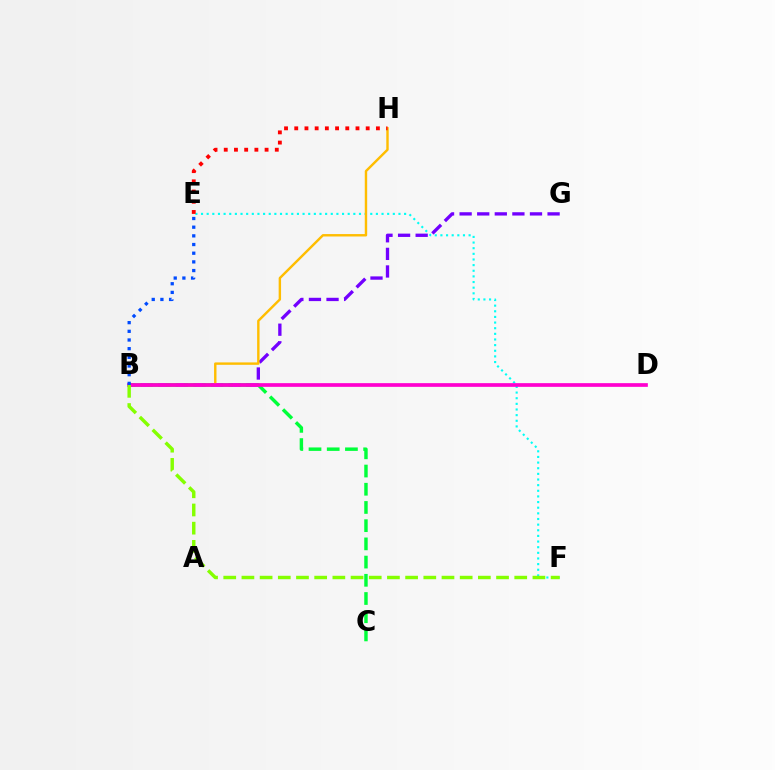{('B', 'G'): [{'color': '#7200ff', 'line_style': 'dashed', 'thickness': 2.39}], ('B', 'C'): [{'color': '#00ff39', 'line_style': 'dashed', 'thickness': 2.47}], ('E', 'F'): [{'color': '#00fff6', 'line_style': 'dotted', 'thickness': 1.53}], ('B', 'H'): [{'color': '#ffbd00', 'line_style': 'solid', 'thickness': 1.74}], ('B', 'D'): [{'color': '#ff00cf', 'line_style': 'solid', 'thickness': 2.66}], ('E', 'H'): [{'color': '#ff0000', 'line_style': 'dotted', 'thickness': 2.77}], ('B', 'F'): [{'color': '#84ff00', 'line_style': 'dashed', 'thickness': 2.47}], ('B', 'E'): [{'color': '#004bff', 'line_style': 'dotted', 'thickness': 2.36}]}